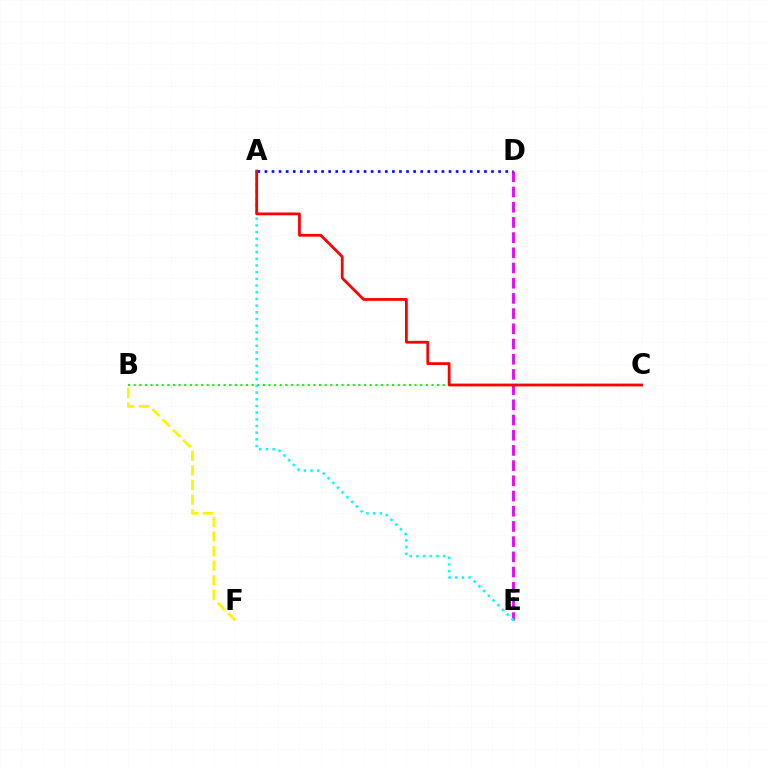{('D', 'E'): [{'color': '#ee00ff', 'line_style': 'dashed', 'thickness': 2.06}], ('B', 'F'): [{'color': '#fcf500', 'line_style': 'dashed', 'thickness': 1.98}], ('B', 'C'): [{'color': '#08ff00', 'line_style': 'dotted', 'thickness': 1.53}], ('A', 'E'): [{'color': '#00fff6', 'line_style': 'dotted', 'thickness': 1.82}], ('A', 'D'): [{'color': '#0010ff', 'line_style': 'dotted', 'thickness': 1.92}], ('A', 'C'): [{'color': '#ff0000', 'line_style': 'solid', 'thickness': 2.0}]}